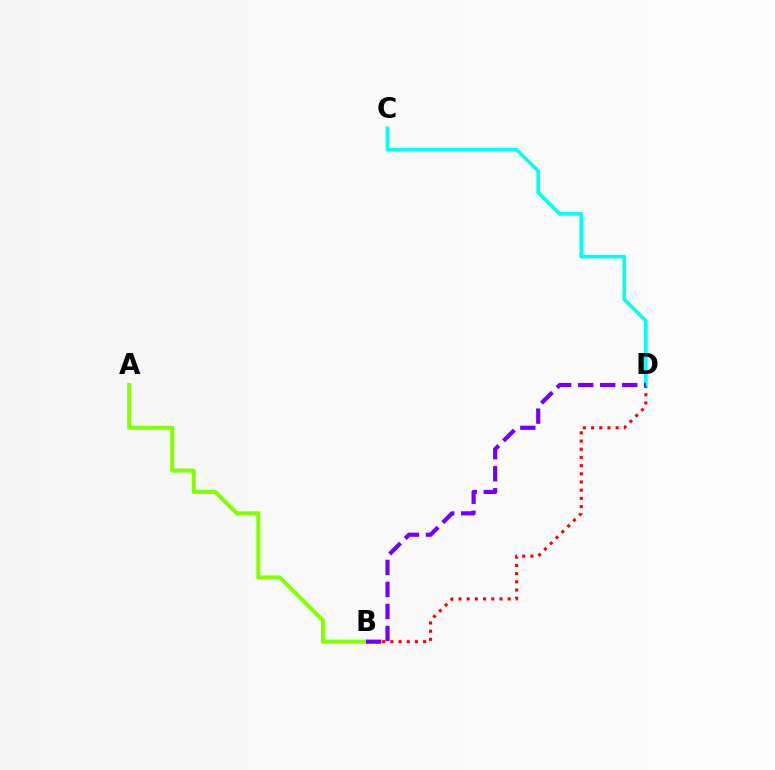{('B', 'D'): [{'color': '#ff0000', 'line_style': 'dotted', 'thickness': 2.23}, {'color': '#7200ff', 'line_style': 'dashed', 'thickness': 2.99}], ('A', 'B'): [{'color': '#84ff00', 'line_style': 'solid', 'thickness': 2.91}], ('C', 'D'): [{'color': '#00fff6', 'line_style': 'solid', 'thickness': 2.63}]}